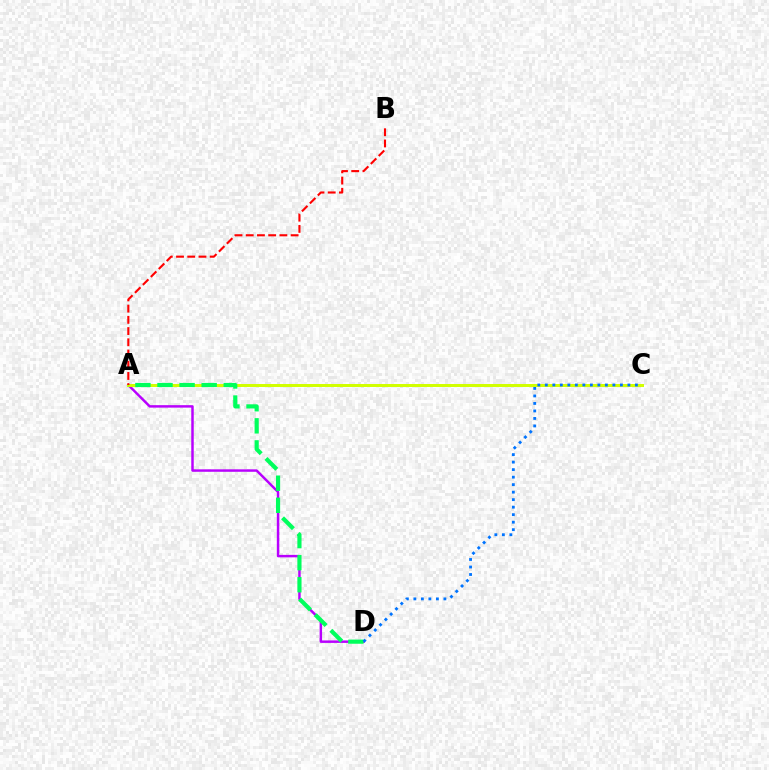{('A', 'D'): [{'color': '#b900ff', 'line_style': 'solid', 'thickness': 1.78}, {'color': '#00ff5c', 'line_style': 'dashed', 'thickness': 3.0}], ('A', 'C'): [{'color': '#d1ff00', 'line_style': 'solid', 'thickness': 2.15}], ('C', 'D'): [{'color': '#0074ff', 'line_style': 'dotted', 'thickness': 2.04}], ('A', 'B'): [{'color': '#ff0000', 'line_style': 'dashed', 'thickness': 1.52}]}